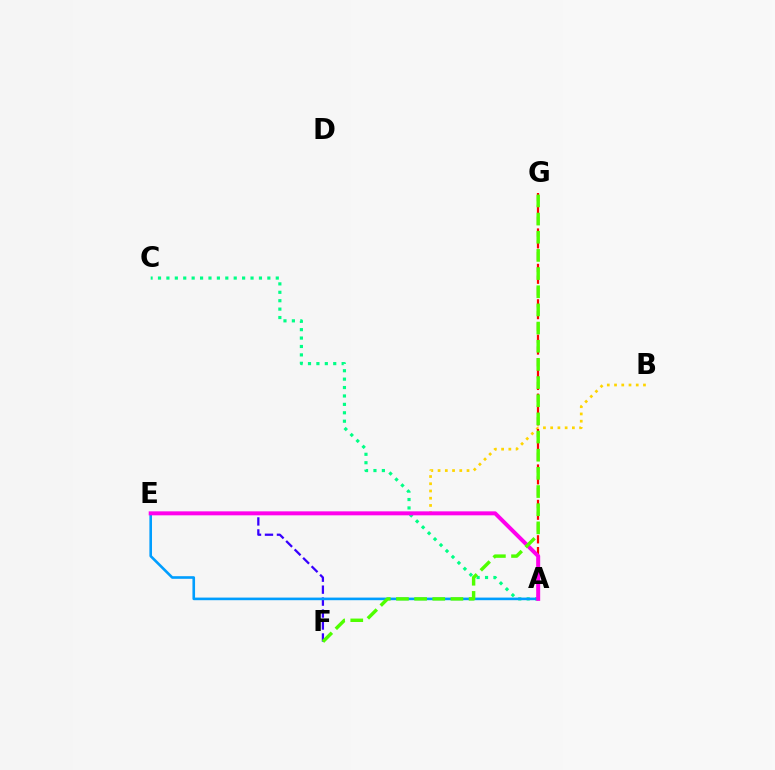{('B', 'E'): [{'color': '#ffd500', 'line_style': 'dotted', 'thickness': 1.97}], ('A', 'C'): [{'color': '#00ff86', 'line_style': 'dotted', 'thickness': 2.29}], ('A', 'G'): [{'color': '#ff0000', 'line_style': 'dashed', 'thickness': 1.6}], ('E', 'F'): [{'color': '#3700ff', 'line_style': 'dashed', 'thickness': 1.62}], ('A', 'E'): [{'color': '#009eff', 'line_style': 'solid', 'thickness': 1.88}, {'color': '#ff00ed', 'line_style': 'solid', 'thickness': 2.86}], ('F', 'G'): [{'color': '#4fff00', 'line_style': 'dashed', 'thickness': 2.47}]}